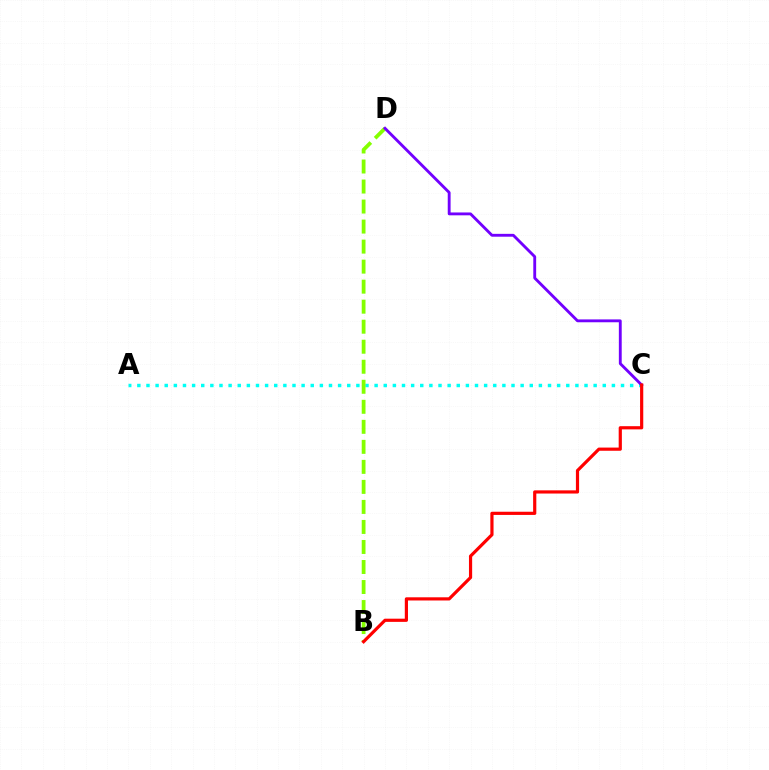{('A', 'C'): [{'color': '#00fff6', 'line_style': 'dotted', 'thickness': 2.48}], ('B', 'D'): [{'color': '#84ff00', 'line_style': 'dashed', 'thickness': 2.72}], ('C', 'D'): [{'color': '#7200ff', 'line_style': 'solid', 'thickness': 2.06}], ('B', 'C'): [{'color': '#ff0000', 'line_style': 'solid', 'thickness': 2.3}]}